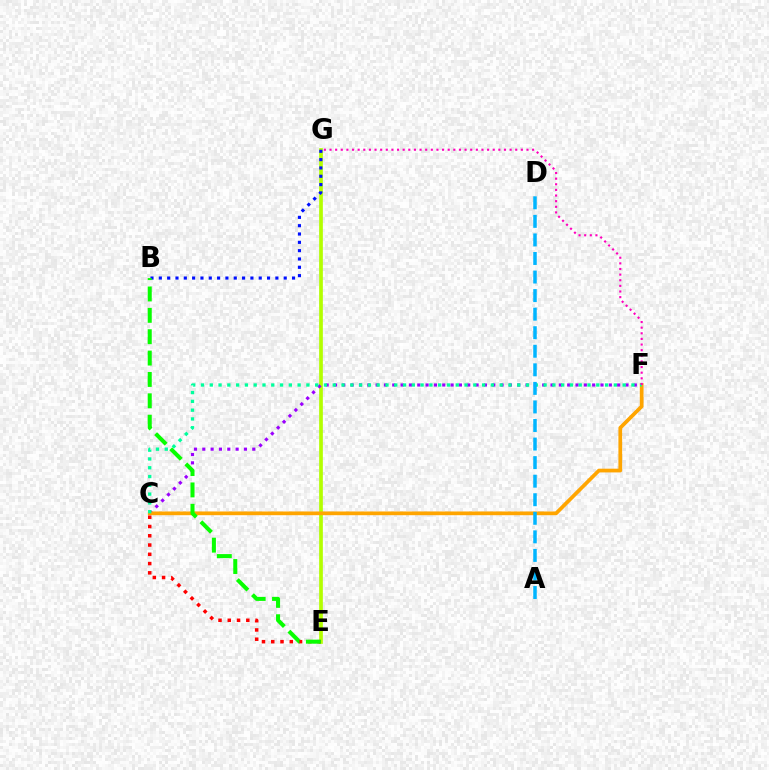{('E', 'G'): [{'color': '#b3ff00', 'line_style': 'solid', 'thickness': 2.66}], ('C', 'F'): [{'color': '#9b00ff', 'line_style': 'dotted', 'thickness': 2.26}, {'color': '#ffa500', 'line_style': 'solid', 'thickness': 2.68}, {'color': '#00ff9d', 'line_style': 'dotted', 'thickness': 2.39}], ('C', 'E'): [{'color': '#ff0000', 'line_style': 'dotted', 'thickness': 2.52}], ('F', 'G'): [{'color': '#ff00bd', 'line_style': 'dotted', 'thickness': 1.53}], ('B', 'G'): [{'color': '#0010ff', 'line_style': 'dotted', 'thickness': 2.26}], ('A', 'D'): [{'color': '#00b5ff', 'line_style': 'dashed', 'thickness': 2.52}], ('B', 'E'): [{'color': '#08ff00', 'line_style': 'dashed', 'thickness': 2.9}]}